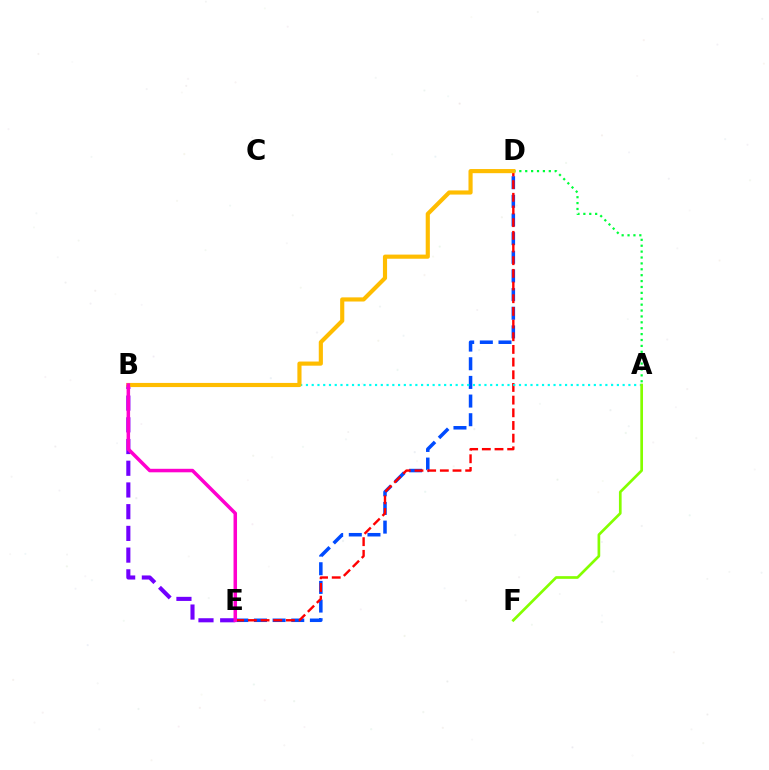{('D', 'E'): [{'color': '#004bff', 'line_style': 'dashed', 'thickness': 2.53}, {'color': '#ff0000', 'line_style': 'dashed', 'thickness': 1.72}], ('A', 'D'): [{'color': '#00ff39', 'line_style': 'dotted', 'thickness': 1.6}], ('A', 'B'): [{'color': '#00fff6', 'line_style': 'dotted', 'thickness': 1.56}], ('A', 'F'): [{'color': '#84ff00', 'line_style': 'solid', 'thickness': 1.94}], ('B', 'E'): [{'color': '#7200ff', 'line_style': 'dashed', 'thickness': 2.95}, {'color': '#ff00cf', 'line_style': 'solid', 'thickness': 2.53}], ('B', 'D'): [{'color': '#ffbd00', 'line_style': 'solid', 'thickness': 2.98}]}